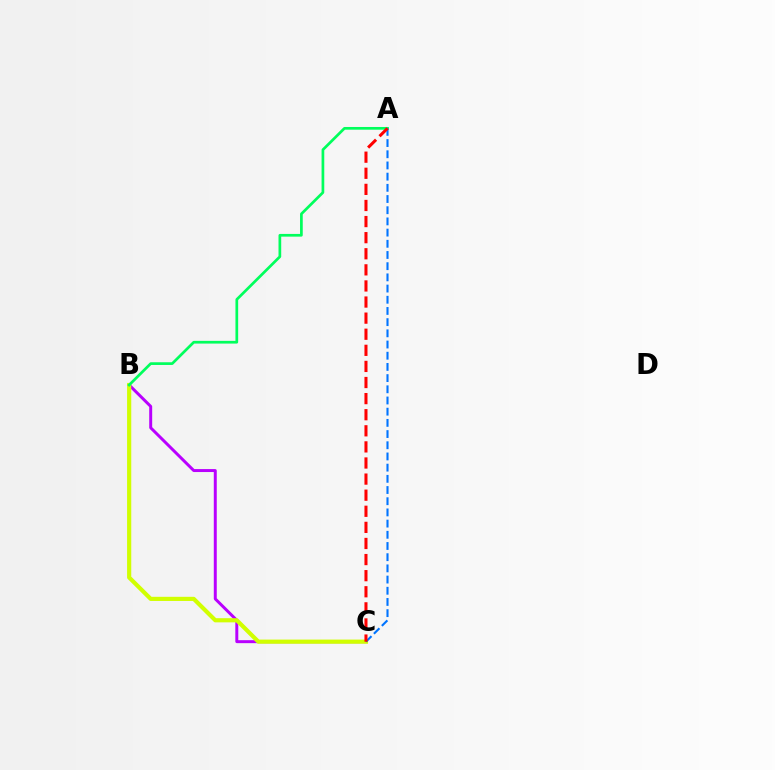{('B', 'C'): [{'color': '#b900ff', 'line_style': 'solid', 'thickness': 2.14}, {'color': '#d1ff00', 'line_style': 'solid', 'thickness': 2.99}], ('A', 'B'): [{'color': '#00ff5c', 'line_style': 'solid', 'thickness': 1.95}], ('A', 'C'): [{'color': '#0074ff', 'line_style': 'dashed', 'thickness': 1.52}, {'color': '#ff0000', 'line_style': 'dashed', 'thickness': 2.19}]}